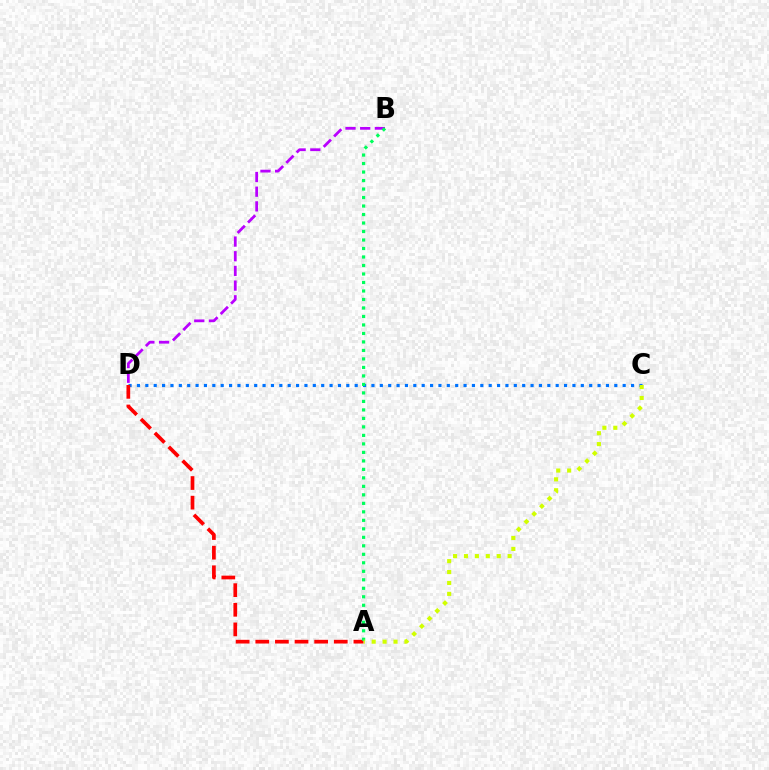{('C', 'D'): [{'color': '#0074ff', 'line_style': 'dotted', 'thickness': 2.28}], ('A', 'D'): [{'color': '#ff0000', 'line_style': 'dashed', 'thickness': 2.67}], ('B', 'D'): [{'color': '#b900ff', 'line_style': 'dashed', 'thickness': 1.99}], ('A', 'B'): [{'color': '#00ff5c', 'line_style': 'dotted', 'thickness': 2.31}], ('A', 'C'): [{'color': '#d1ff00', 'line_style': 'dotted', 'thickness': 2.96}]}